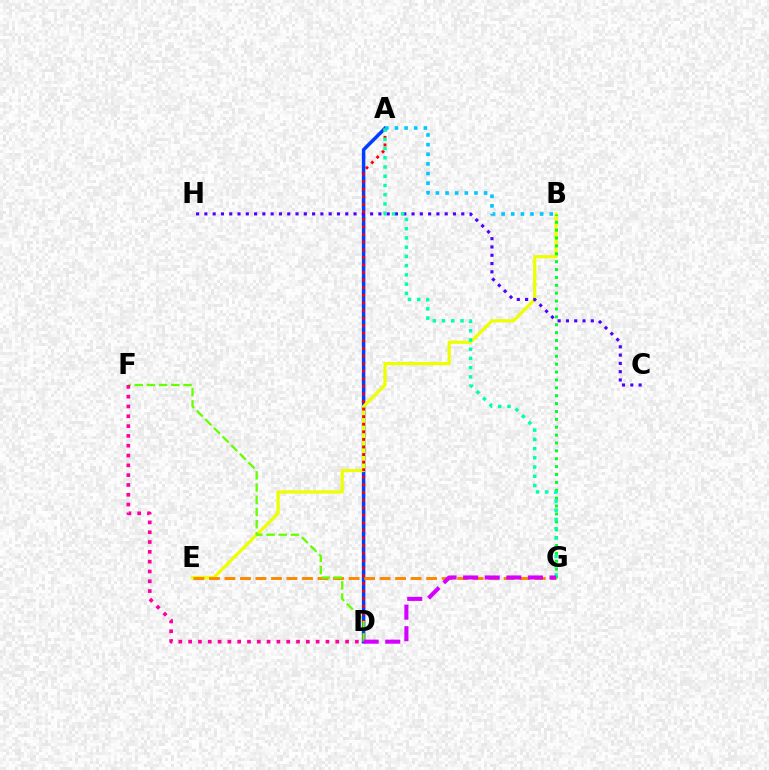{('A', 'D'): [{'color': '#003fff', 'line_style': 'solid', 'thickness': 2.52}, {'color': '#ff0000', 'line_style': 'dotted', 'thickness': 2.06}], ('B', 'E'): [{'color': '#eeff00', 'line_style': 'solid', 'thickness': 2.32}], ('E', 'G'): [{'color': '#ff8800', 'line_style': 'dashed', 'thickness': 2.11}], ('C', 'H'): [{'color': '#4f00ff', 'line_style': 'dotted', 'thickness': 2.25}], ('B', 'G'): [{'color': '#00ff27', 'line_style': 'dotted', 'thickness': 2.14}], ('A', 'G'): [{'color': '#00ffaf', 'line_style': 'dotted', 'thickness': 2.51}], ('D', 'F'): [{'color': '#66ff00', 'line_style': 'dashed', 'thickness': 1.66}, {'color': '#ff00a0', 'line_style': 'dotted', 'thickness': 2.67}], ('D', 'G'): [{'color': '#d600ff', 'line_style': 'dashed', 'thickness': 2.93}], ('A', 'B'): [{'color': '#00c7ff', 'line_style': 'dotted', 'thickness': 2.62}]}